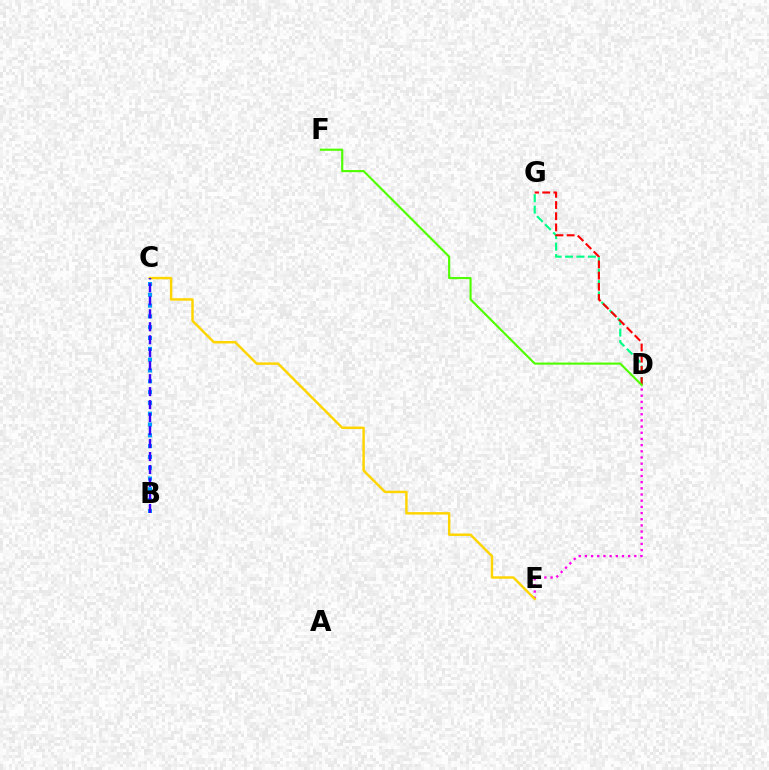{('D', 'E'): [{'color': '#ff00ed', 'line_style': 'dotted', 'thickness': 1.68}], ('C', 'E'): [{'color': '#ffd500', 'line_style': 'solid', 'thickness': 1.76}], ('D', 'G'): [{'color': '#00ff86', 'line_style': 'dashed', 'thickness': 1.56}, {'color': '#ff0000', 'line_style': 'dashed', 'thickness': 1.52}], ('D', 'F'): [{'color': '#4fff00', 'line_style': 'solid', 'thickness': 1.54}], ('B', 'C'): [{'color': '#009eff', 'line_style': 'dotted', 'thickness': 2.94}, {'color': '#3700ff', 'line_style': 'dashed', 'thickness': 1.76}]}